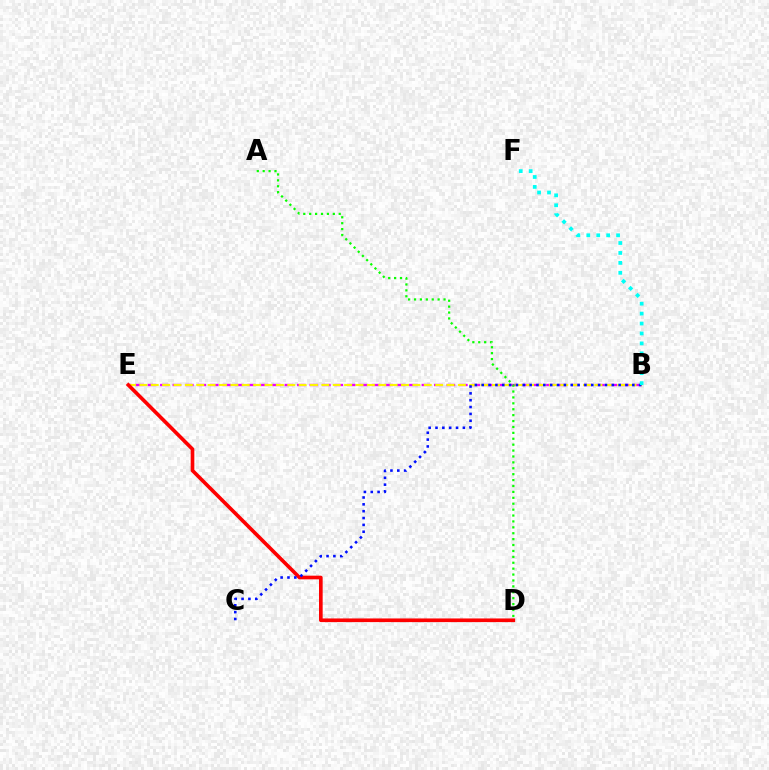{('B', 'E'): [{'color': '#ee00ff', 'line_style': 'dashed', 'thickness': 1.69}, {'color': '#fcf500', 'line_style': 'dashed', 'thickness': 1.55}], ('D', 'E'): [{'color': '#ff0000', 'line_style': 'solid', 'thickness': 2.63}], ('B', 'C'): [{'color': '#0010ff', 'line_style': 'dotted', 'thickness': 1.86}], ('B', 'F'): [{'color': '#00fff6', 'line_style': 'dotted', 'thickness': 2.7}], ('A', 'D'): [{'color': '#08ff00', 'line_style': 'dotted', 'thickness': 1.6}]}